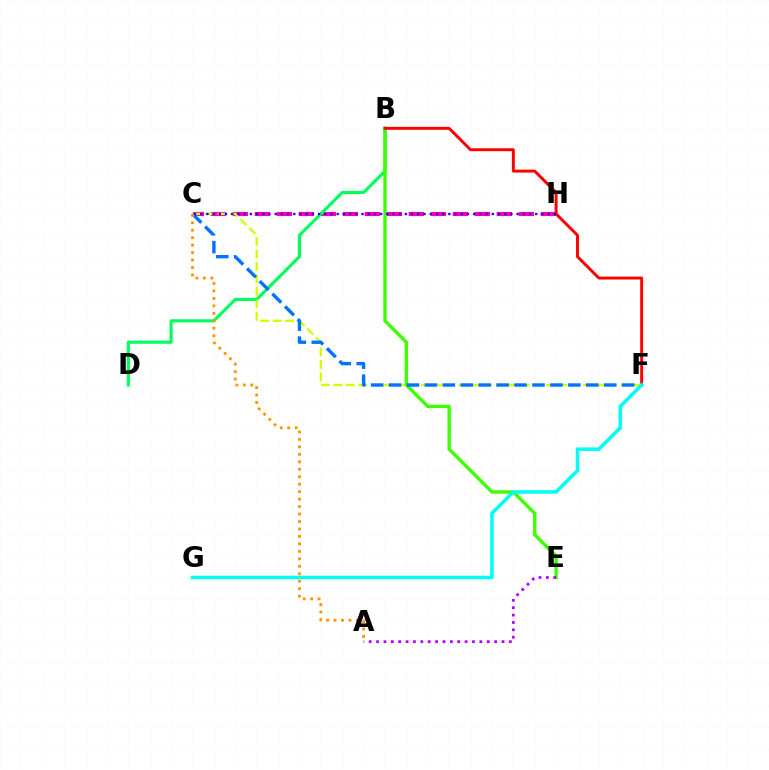{('C', 'H'): [{'color': '#ff00ac', 'line_style': 'dashed', 'thickness': 2.99}, {'color': '#2500ff', 'line_style': 'dotted', 'thickness': 1.69}], ('B', 'D'): [{'color': '#00ff5c', 'line_style': 'solid', 'thickness': 2.25}], ('C', 'F'): [{'color': '#d1ff00', 'line_style': 'dashed', 'thickness': 1.7}, {'color': '#0074ff', 'line_style': 'dashed', 'thickness': 2.44}], ('B', 'E'): [{'color': '#3dff00', 'line_style': 'solid', 'thickness': 2.43}], ('B', 'F'): [{'color': '#ff0000', 'line_style': 'solid', 'thickness': 2.12}], ('A', 'C'): [{'color': '#ff9400', 'line_style': 'dotted', 'thickness': 2.03}], ('A', 'E'): [{'color': '#b900ff', 'line_style': 'dotted', 'thickness': 2.01}], ('F', 'G'): [{'color': '#00fff6', 'line_style': 'solid', 'thickness': 2.54}]}